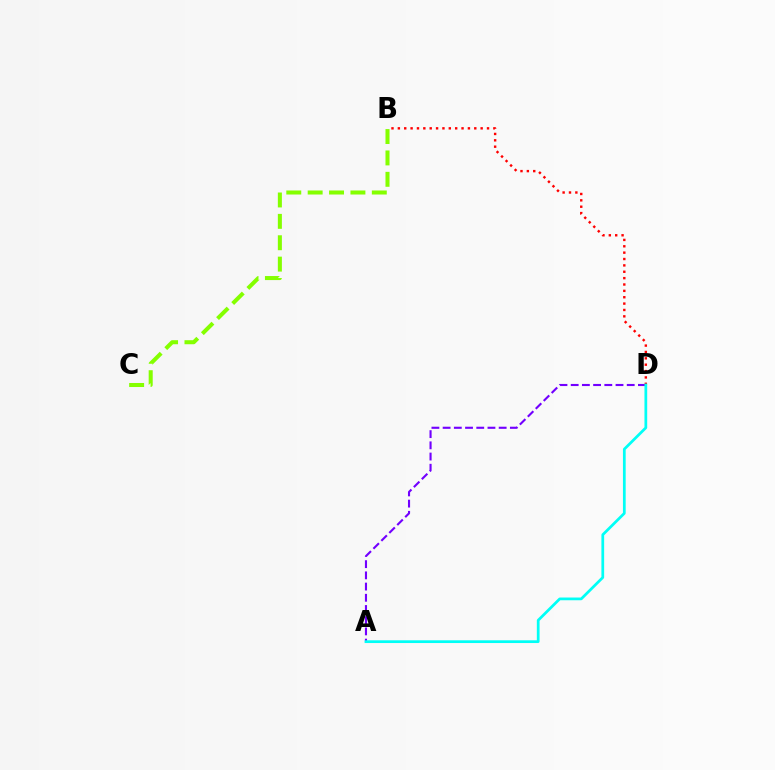{('B', 'C'): [{'color': '#84ff00', 'line_style': 'dashed', 'thickness': 2.9}], ('A', 'D'): [{'color': '#7200ff', 'line_style': 'dashed', 'thickness': 1.52}, {'color': '#00fff6', 'line_style': 'solid', 'thickness': 1.97}], ('B', 'D'): [{'color': '#ff0000', 'line_style': 'dotted', 'thickness': 1.73}]}